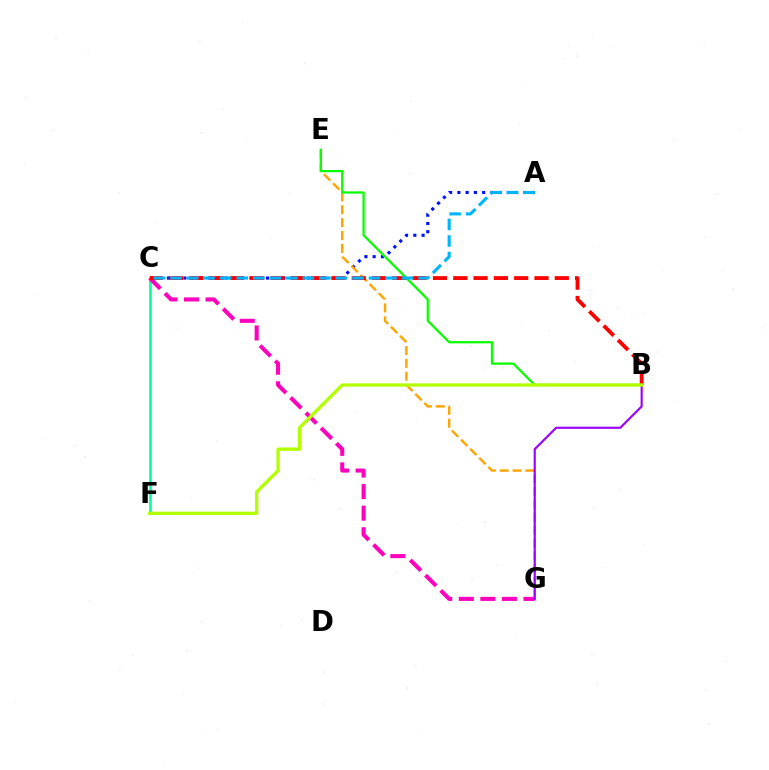{('C', 'F'): [{'color': '#00ff9d', 'line_style': 'solid', 'thickness': 1.86}], ('A', 'C'): [{'color': '#0010ff', 'line_style': 'dotted', 'thickness': 2.24}, {'color': '#00b5ff', 'line_style': 'dashed', 'thickness': 2.25}], ('C', 'G'): [{'color': '#ff00bd', 'line_style': 'dashed', 'thickness': 2.93}], ('E', 'G'): [{'color': '#ffa500', 'line_style': 'dashed', 'thickness': 1.75}], ('B', 'C'): [{'color': '#ff0000', 'line_style': 'dashed', 'thickness': 2.76}], ('B', 'G'): [{'color': '#9b00ff', 'line_style': 'solid', 'thickness': 1.55}], ('B', 'E'): [{'color': '#08ff00', 'line_style': 'solid', 'thickness': 1.63}], ('B', 'F'): [{'color': '#b3ff00', 'line_style': 'solid', 'thickness': 2.38}]}